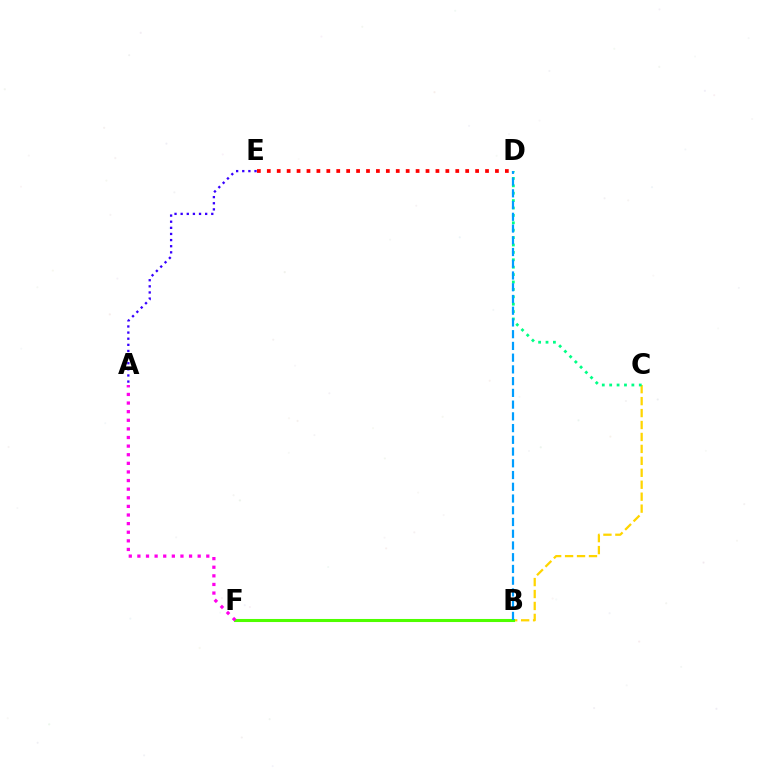{('A', 'E'): [{'color': '#3700ff', 'line_style': 'dotted', 'thickness': 1.66}], ('B', 'C'): [{'color': '#ffd500', 'line_style': 'dashed', 'thickness': 1.62}], ('D', 'E'): [{'color': '#ff0000', 'line_style': 'dotted', 'thickness': 2.7}], ('C', 'D'): [{'color': '#00ff86', 'line_style': 'dotted', 'thickness': 2.01}], ('B', 'F'): [{'color': '#4fff00', 'line_style': 'solid', 'thickness': 2.2}], ('A', 'F'): [{'color': '#ff00ed', 'line_style': 'dotted', 'thickness': 2.34}], ('B', 'D'): [{'color': '#009eff', 'line_style': 'dashed', 'thickness': 1.59}]}